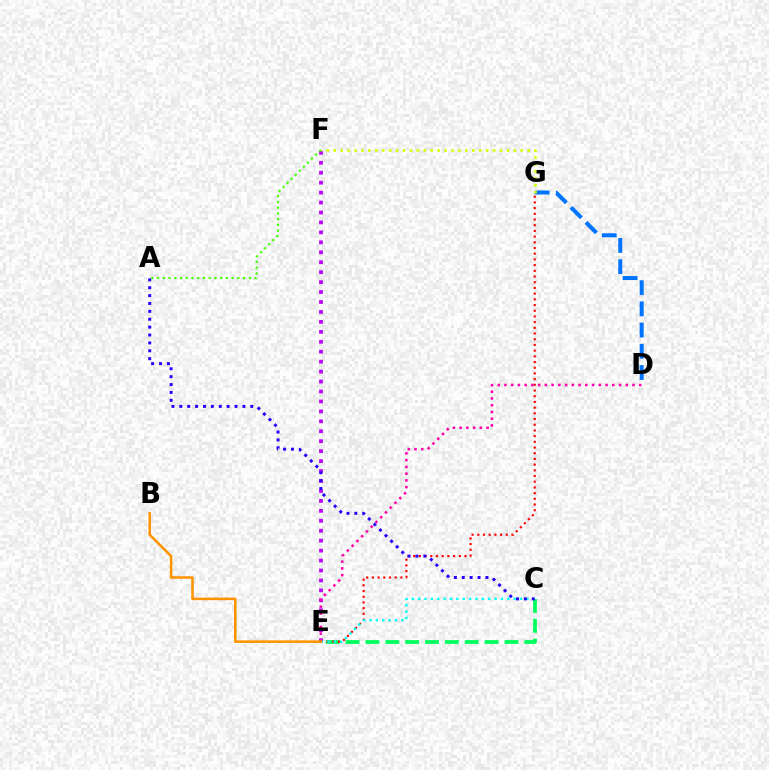{('E', 'F'): [{'color': '#b900ff', 'line_style': 'dotted', 'thickness': 2.7}], ('C', 'E'): [{'color': '#00ff5c', 'line_style': 'dashed', 'thickness': 2.7}, {'color': '#00fff6', 'line_style': 'dotted', 'thickness': 1.73}], ('D', 'G'): [{'color': '#0074ff', 'line_style': 'dashed', 'thickness': 2.88}], ('A', 'F'): [{'color': '#3dff00', 'line_style': 'dotted', 'thickness': 1.56}], ('E', 'G'): [{'color': '#ff0000', 'line_style': 'dotted', 'thickness': 1.55}], ('F', 'G'): [{'color': '#d1ff00', 'line_style': 'dotted', 'thickness': 1.88}], ('D', 'E'): [{'color': '#ff00ac', 'line_style': 'dotted', 'thickness': 1.83}], ('A', 'C'): [{'color': '#2500ff', 'line_style': 'dotted', 'thickness': 2.14}], ('B', 'E'): [{'color': '#ff9400', 'line_style': 'solid', 'thickness': 1.85}]}